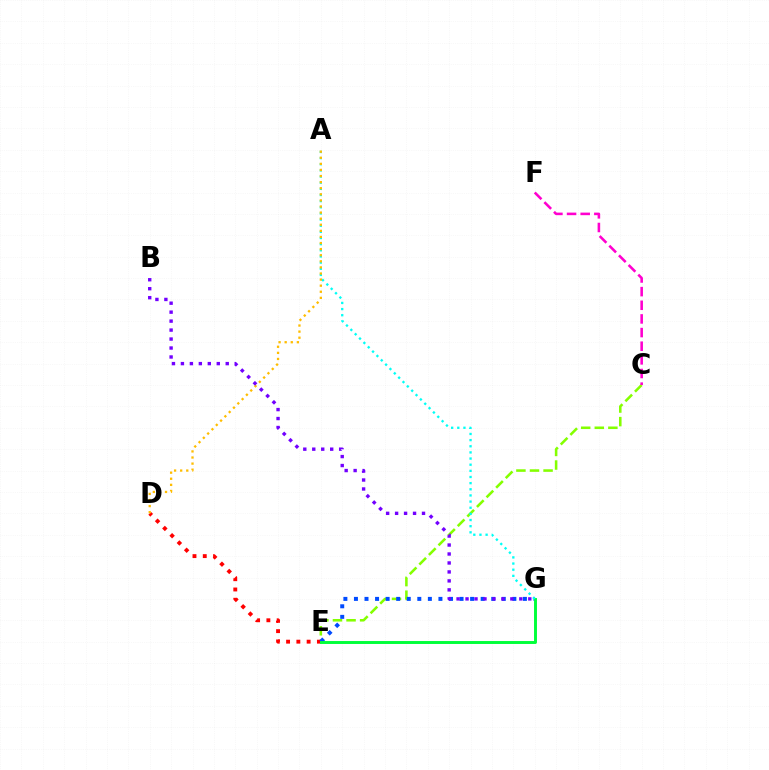{('C', 'E'): [{'color': '#84ff00', 'line_style': 'dashed', 'thickness': 1.84}], ('D', 'E'): [{'color': '#ff0000', 'line_style': 'dotted', 'thickness': 2.79}], ('E', 'G'): [{'color': '#004bff', 'line_style': 'dotted', 'thickness': 2.87}, {'color': '#00ff39', 'line_style': 'solid', 'thickness': 2.11}], ('A', 'G'): [{'color': '#00fff6', 'line_style': 'dotted', 'thickness': 1.67}], ('A', 'D'): [{'color': '#ffbd00', 'line_style': 'dotted', 'thickness': 1.65}], ('B', 'G'): [{'color': '#7200ff', 'line_style': 'dotted', 'thickness': 2.44}], ('C', 'F'): [{'color': '#ff00cf', 'line_style': 'dashed', 'thickness': 1.85}]}